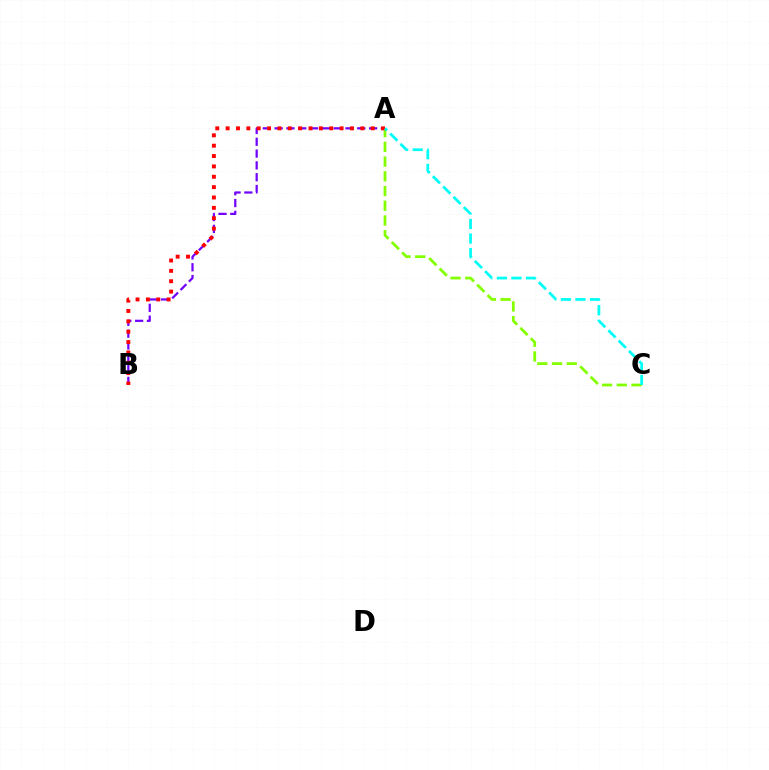{('A', 'C'): [{'color': '#84ff00', 'line_style': 'dashed', 'thickness': 2.0}, {'color': '#00fff6', 'line_style': 'dashed', 'thickness': 1.98}], ('A', 'B'): [{'color': '#7200ff', 'line_style': 'dashed', 'thickness': 1.6}, {'color': '#ff0000', 'line_style': 'dotted', 'thickness': 2.82}]}